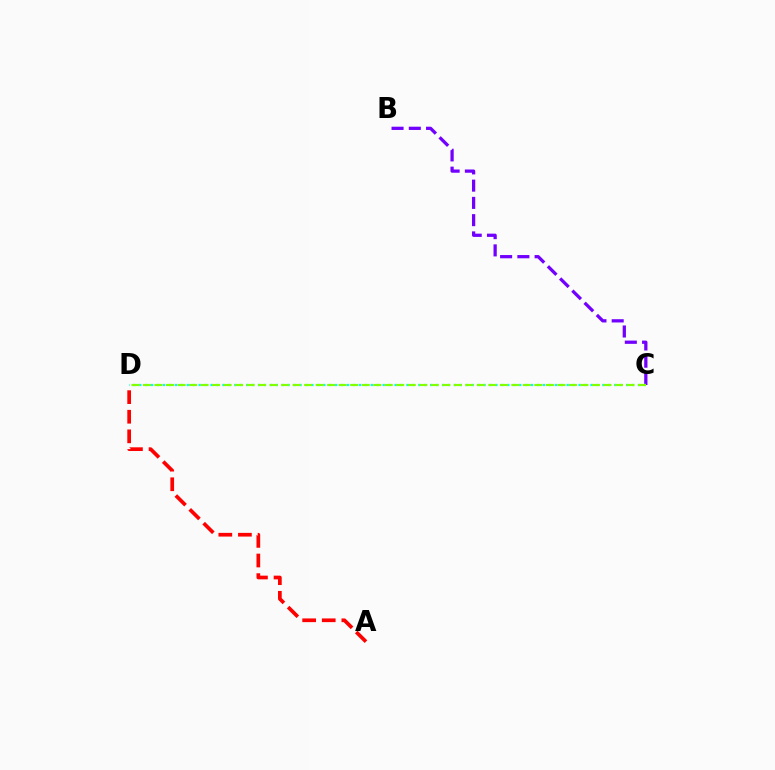{('B', 'C'): [{'color': '#7200ff', 'line_style': 'dashed', 'thickness': 2.34}], ('A', 'D'): [{'color': '#ff0000', 'line_style': 'dashed', 'thickness': 2.66}], ('C', 'D'): [{'color': '#00fff6', 'line_style': 'dotted', 'thickness': 1.61}, {'color': '#84ff00', 'line_style': 'dashed', 'thickness': 1.56}]}